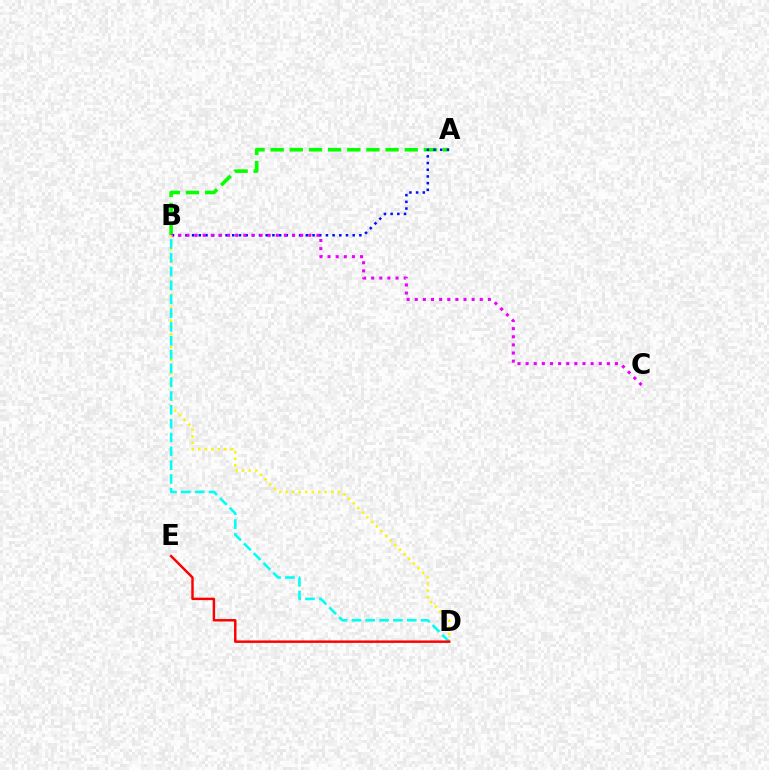{('A', 'B'): [{'color': '#08ff00', 'line_style': 'dashed', 'thickness': 2.6}, {'color': '#0010ff', 'line_style': 'dotted', 'thickness': 1.82}], ('B', 'C'): [{'color': '#ee00ff', 'line_style': 'dotted', 'thickness': 2.21}], ('B', 'D'): [{'color': '#fcf500', 'line_style': 'dotted', 'thickness': 1.78}, {'color': '#00fff6', 'line_style': 'dashed', 'thickness': 1.88}], ('D', 'E'): [{'color': '#ff0000', 'line_style': 'solid', 'thickness': 1.77}]}